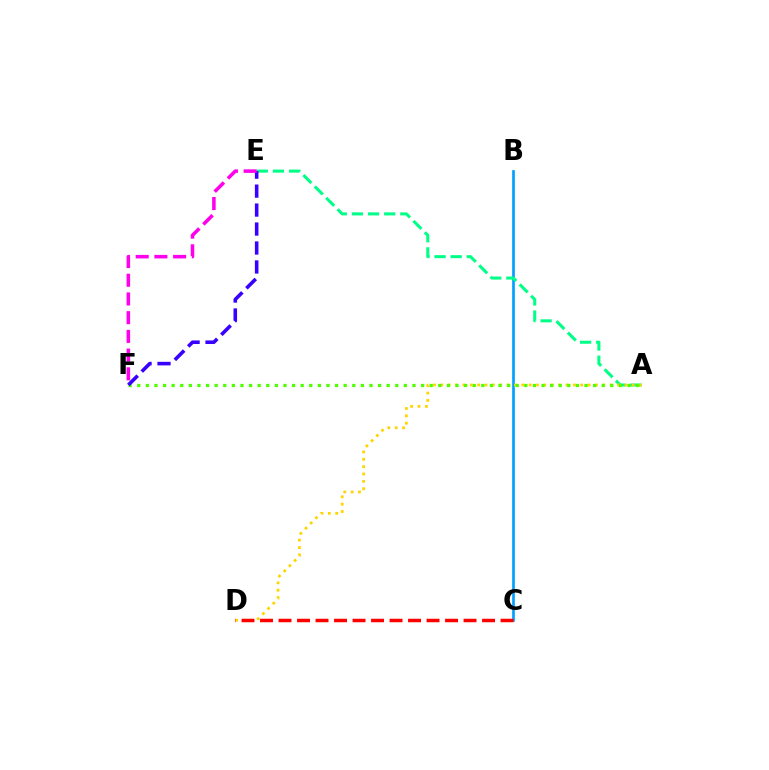{('B', 'C'): [{'color': '#009eff', 'line_style': 'solid', 'thickness': 1.92}], ('A', 'E'): [{'color': '#00ff86', 'line_style': 'dashed', 'thickness': 2.19}], ('A', 'D'): [{'color': '#ffd500', 'line_style': 'dotted', 'thickness': 2.0}], ('A', 'F'): [{'color': '#4fff00', 'line_style': 'dotted', 'thickness': 2.34}], ('E', 'F'): [{'color': '#3700ff', 'line_style': 'dashed', 'thickness': 2.58}, {'color': '#ff00ed', 'line_style': 'dashed', 'thickness': 2.54}], ('C', 'D'): [{'color': '#ff0000', 'line_style': 'dashed', 'thickness': 2.51}]}